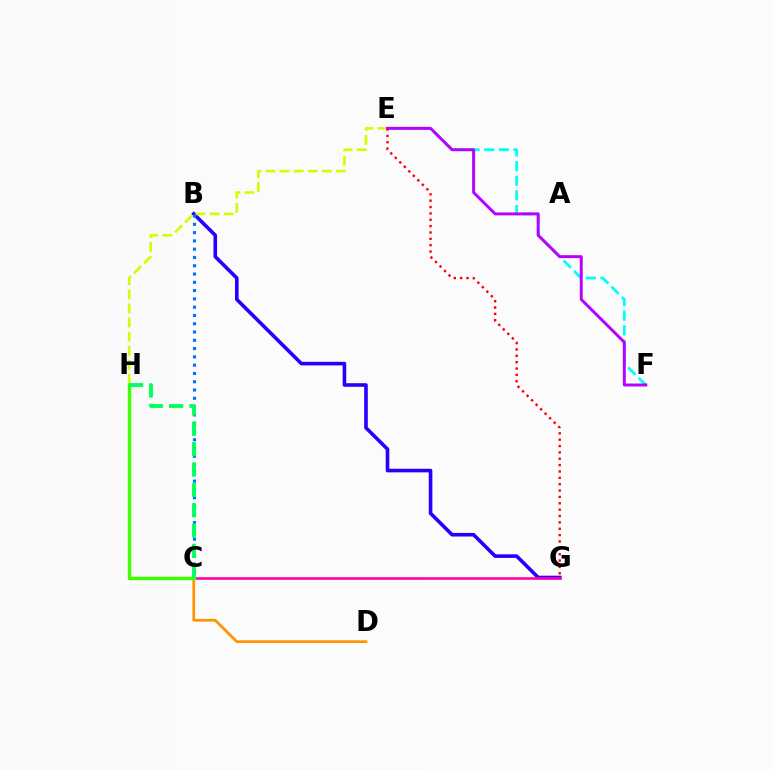{('B', 'G'): [{'color': '#2500ff', 'line_style': 'solid', 'thickness': 2.59}], ('C', 'D'): [{'color': '#ff9400', 'line_style': 'solid', 'thickness': 1.96}], ('E', 'F'): [{'color': '#00fff6', 'line_style': 'dashed', 'thickness': 1.99}, {'color': '#b900ff', 'line_style': 'solid', 'thickness': 2.13}], ('E', 'H'): [{'color': '#d1ff00', 'line_style': 'dashed', 'thickness': 1.91}], ('C', 'G'): [{'color': '#ff00ac', 'line_style': 'solid', 'thickness': 1.86}], ('C', 'H'): [{'color': '#3dff00', 'line_style': 'solid', 'thickness': 2.47}, {'color': '#00ff5c', 'line_style': 'dashed', 'thickness': 2.76}], ('B', 'C'): [{'color': '#0074ff', 'line_style': 'dotted', 'thickness': 2.25}], ('E', 'G'): [{'color': '#ff0000', 'line_style': 'dotted', 'thickness': 1.73}]}